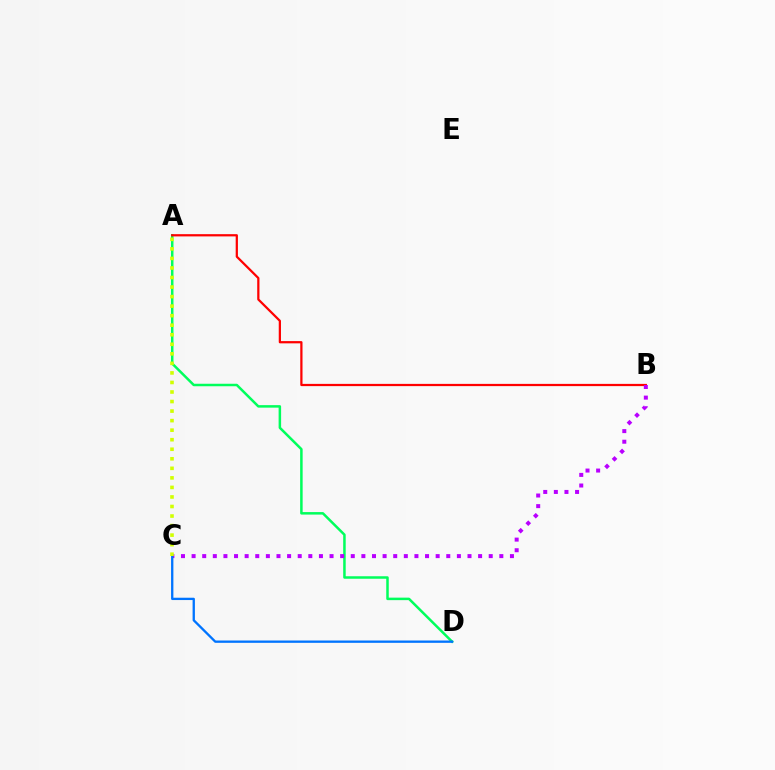{('A', 'D'): [{'color': '#00ff5c', 'line_style': 'solid', 'thickness': 1.8}], ('A', 'B'): [{'color': '#ff0000', 'line_style': 'solid', 'thickness': 1.61}], ('B', 'C'): [{'color': '#b900ff', 'line_style': 'dotted', 'thickness': 2.88}], ('C', 'D'): [{'color': '#0074ff', 'line_style': 'solid', 'thickness': 1.67}], ('A', 'C'): [{'color': '#d1ff00', 'line_style': 'dotted', 'thickness': 2.59}]}